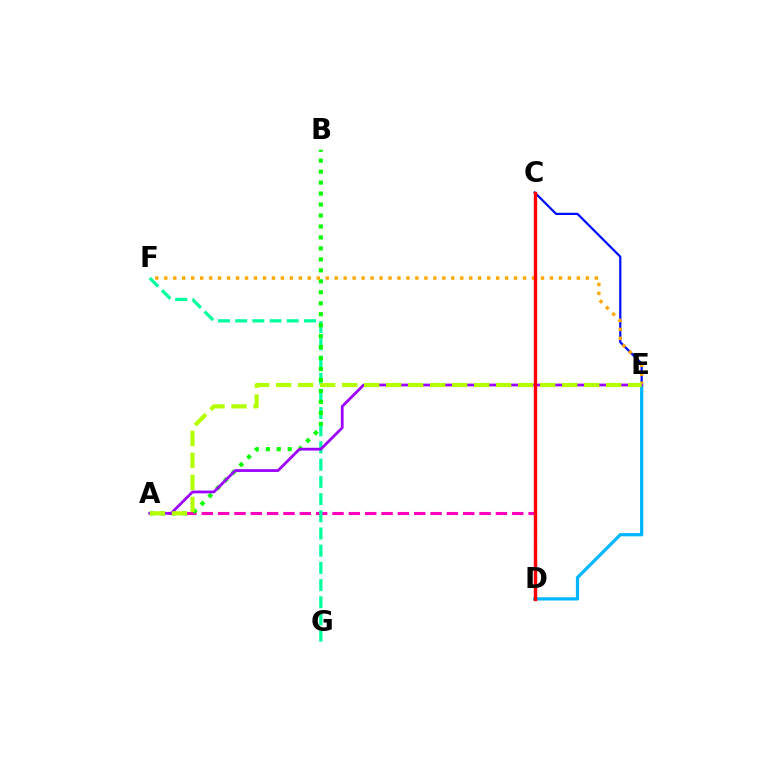{('A', 'D'): [{'color': '#ff00bd', 'line_style': 'dashed', 'thickness': 2.22}], ('F', 'G'): [{'color': '#00ff9d', 'line_style': 'dashed', 'thickness': 2.34}], ('D', 'E'): [{'color': '#00b5ff', 'line_style': 'solid', 'thickness': 2.33}], ('A', 'B'): [{'color': '#08ff00', 'line_style': 'dotted', 'thickness': 2.98}], ('C', 'E'): [{'color': '#0010ff', 'line_style': 'solid', 'thickness': 1.61}], ('E', 'F'): [{'color': '#ffa500', 'line_style': 'dotted', 'thickness': 2.44}], ('A', 'E'): [{'color': '#9b00ff', 'line_style': 'solid', 'thickness': 1.99}, {'color': '#b3ff00', 'line_style': 'dashed', 'thickness': 2.99}], ('C', 'D'): [{'color': '#ff0000', 'line_style': 'solid', 'thickness': 2.43}]}